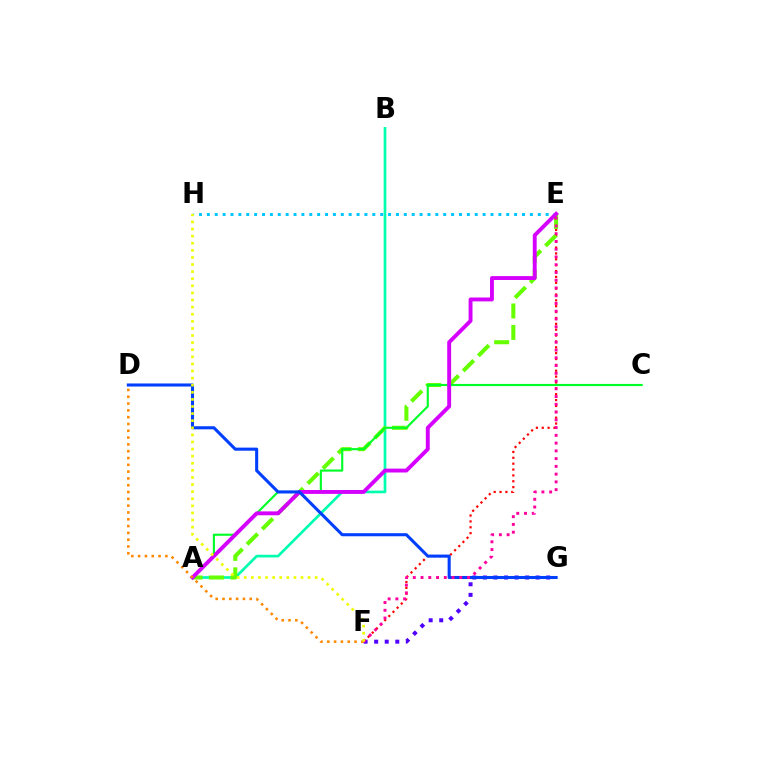{('E', 'F'): [{'color': '#ff0000', 'line_style': 'dotted', 'thickness': 1.59}, {'color': '#ff00a0', 'line_style': 'dotted', 'thickness': 2.11}], ('A', 'B'): [{'color': '#00ffaf', 'line_style': 'solid', 'thickness': 1.95}], ('E', 'H'): [{'color': '#00c7ff', 'line_style': 'dotted', 'thickness': 2.14}], ('F', 'G'): [{'color': '#4f00ff', 'line_style': 'dotted', 'thickness': 2.87}], ('A', 'E'): [{'color': '#66ff00', 'line_style': 'dashed', 'thickness': 2.92}, {'color': '#d600ff', 'line_style': 'solid', 'thickness': 2.8}], ('A', 'C'): [{'color': '#00ff27', 'line_style': 'solid', 'thickness': 1.54}], ('D', 'F'): [{'color': '#ff8800', 'line_style': 'dotted', 'thickness': 1.85}], ('D', 'G'): [{'color': '#003fff', 'line_style': 'solid', 'thickness': 2.21}], ('F', 'H'): [{'color': '#eeff00', 'line_style': 'dotted', 'thickness': 1.93}]}